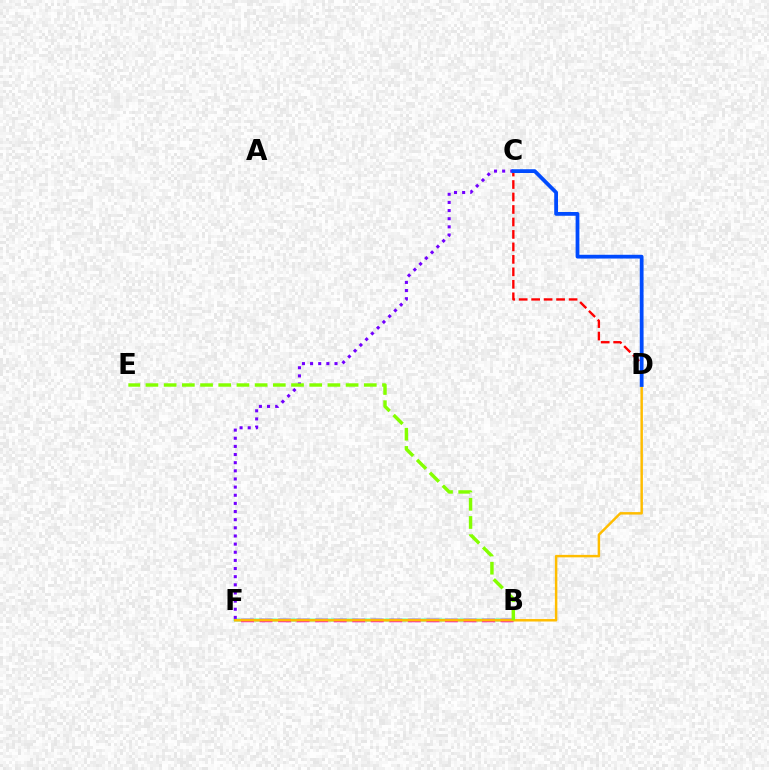{('B', 'F'): [{'color': '#00ff39', 'line_style': 'solid', 'thickness': 1.78}, {'color': '#00fff6', 'line_style': 'dashed', 'thickness': 1.61}, {'color': '#ff00cf', 'line_style': 'dashed', 'thickness': 2.52}], ('C', 'F'): [{'color': '#7200ff', 'line_style': 'dotted', 'thickness': 2.21}], ('C', 'D'): [{'color': '#ff0000', 'line_style': 'dashed', 'thickness': 1.69}, {'color': '#004bff', 'line_style': 'solid', 'thickness': 2.72}], ('D', 'F'): [{'color': '#ffbd00', 'line_style': 'solid', 'thickness': 1.78}], ('B', 'E'): [{'color': '#84ff00', 'line_style': 'dashed', 'thickness': 2.47}]}